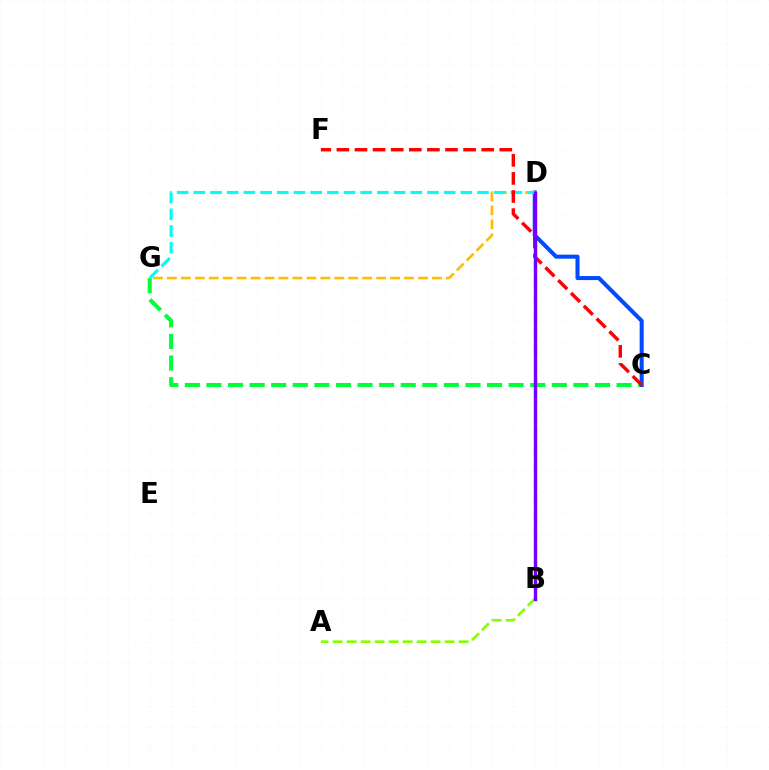{('B', 'D'): [{'color': '#ff00cf', 'line_style': 'dashed', 'thickness': 2.27}, {'color': '#7200ff', 'line_style': 'solid', 'thickness': 2.42}], ('C', 'G'): [{'color': '#00ff39', 'line_style': 'dashed', 'thickness': 2.93}], ('D', 'G'): [{'color': '#ffbd00', 'line_style': 'dashed', 'thickness': 1.89}, {'color': '#00fff6', 'line_style': 'dashed', 'thickness': 2.27}], ('C', 'D'): [{'color': '#004bff', 'line_style': 'solid', 'thickness': 2.91}], ('A', 'B'): [{'color': '#84ff00', 'line_style': 'dashed', 'thickness': 1.9}], ('C', 'F'): [{'color': '#ff0000', 'line_style': 'dashed', 'thickness': 2.46}]}